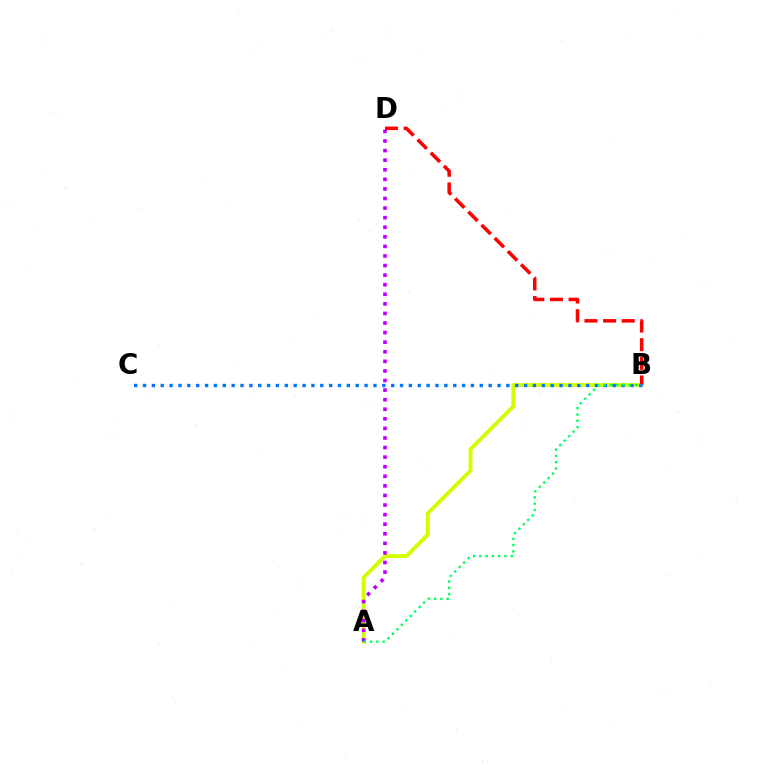{('A', 'B'): [{'color': '#d1ff00', 'line_style': 'solid', 'thickness': 2.81}, {'color': '#00ff5c', 'line_style': 'dotted', 'thickness': 1.71}], ('A', 'D'): [{'color': '#b900ff', 'line_style': 'dotted', 'thickness': 2.6}], ('B', 'D'): [{'color': '#ff0000', 'line_style': 'dashed', 'thickness': 2.53}], ('B', 'C'): [{'color': '#0074ff', 'line_style': 'dotted', 'thickness': 2.41}]}